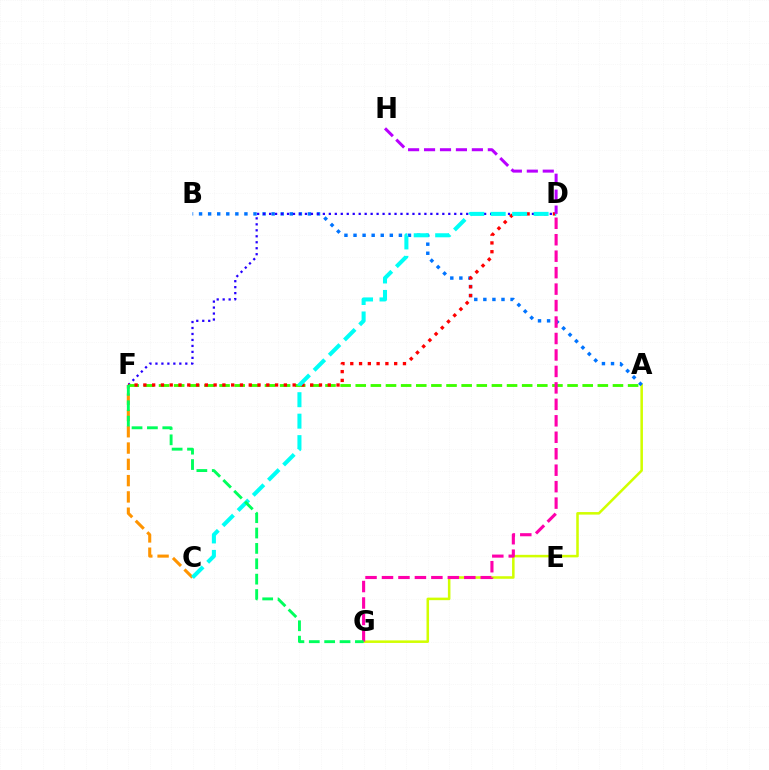{('A', 'G'): [{'color': '#d1ff00', 'line_style': 'solid', 'thickness': 1.83}], ('C', 'F'): [{'color': '#ff9400', 'line_style': 'dashed', 'thickness': 2.21}], ('A', 'B'): [{'color': '#0074ff', 'line_style': 'dotted', 'thickness': 2.47}], ('D', 'F'): [{'color': '#2500ff', 'line_style': 'dotted', 'thickness': 1.62}, {'color': '#ff0000', 'line_style': 'dotted', 'thickness': 2.39}], ('A', 'F'): [{'color': '#3dff00', 'line_style': 'dashed', 'thickness': 2.06}], ('C', 'D'): [{'color': '#00fff6', 'line_style': 'dashed', 'thickness': 2.92}], ('D', 'G'): [{'color': '#ff00ac', 'line_style': 'dashed', 'thickness': 2.24}], ('D', 'H'): [{'color': '#b900ff', 'line_style': 'dashed', 'thickness': 2.17}], ('F', 'G'): [{'color': '#00ff5c', 'line_style': 'dashed', 'thickness': 2.09}]}